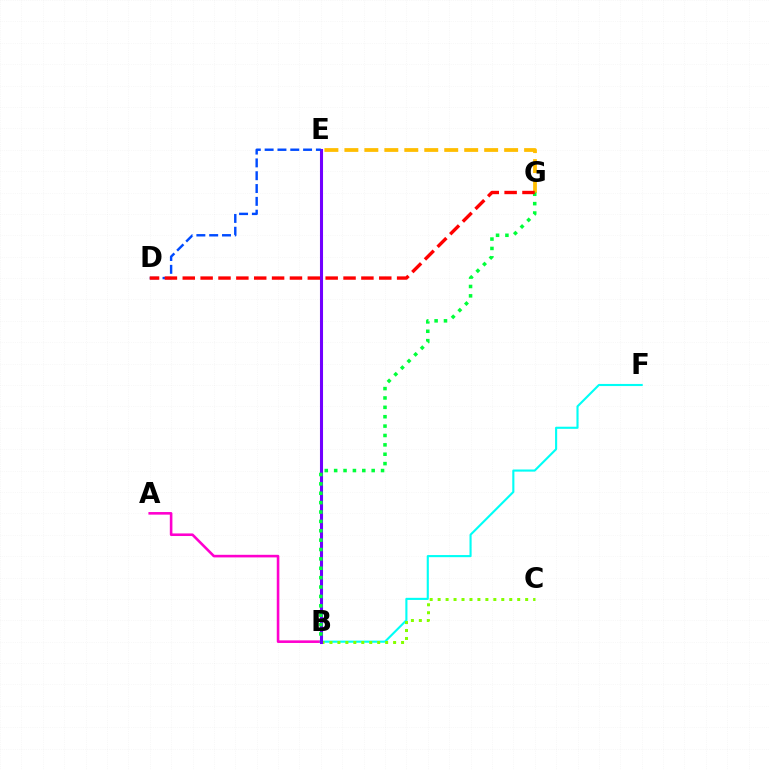{('E', 'G'): [{'color': '#ffbd00', 'line_style': 'dashed', 'thickness': 2.71}], ('A', 'B'): [{'color': '#ff00cf', 'line_style': 'solid', 'thickness': 1.87}], ('B', 'F'): [{'color': '#00fff6', 'line_style': 'solid', 'thickness': 1.53}], ('B', 'C'): [{'color': '#84ff00', 'line_style': 'dotted', 'thickness': 2.16}], ('B', 'E'): [{'color': '#7200ff', 'line_style': 'solid', 'thickness': 2.21}], ('B', 'G'): [{'color': '#00ff39', 'line_style': 'dotted', 'thickness': 2.55}], ('D', 'E'): [{'color': '#004bff', 'line_style': 'dashed', 'thickness': 1.74}], ('D', 'G'): [{'color': '#ff0000', 'line_style': 'dashed', 'thickness': 2.43}]}